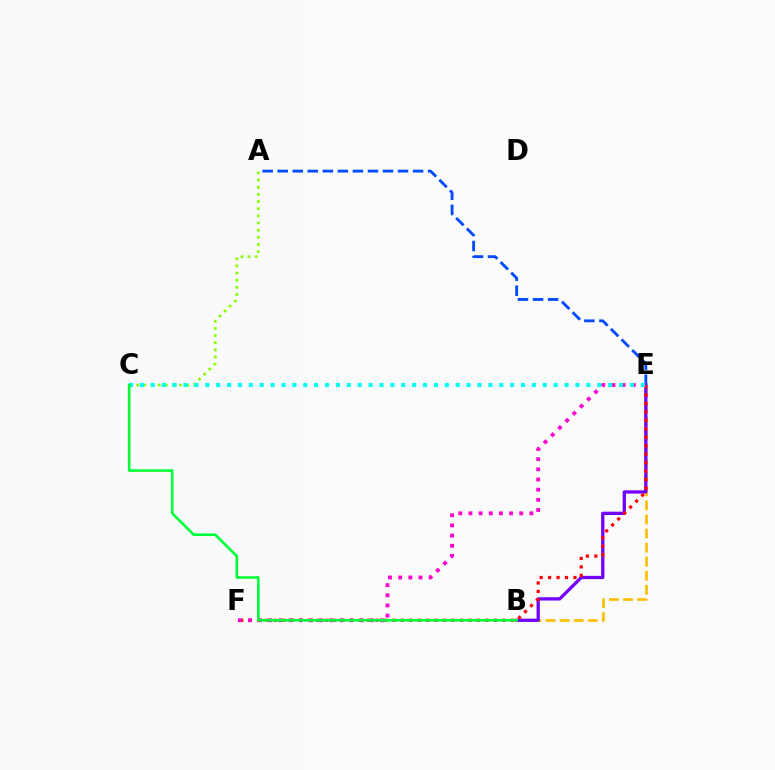{('A', 'C'): [{'color': '#84ff00', 'line_style': 'dotted', 'thickness': 1.94}], ('B', 'E'): [{'color': '#ffbd00', 'line_style': 'dashed', 'thickness': 1.91}, {'color': '#7200ff', 'line_style': 'solid', 'thickness': 2.36}], ('A', 'E'): [{'color': '#004bff', 'line_style': 'dashed', 'thickness': 2.04}], ('E', 'F'): [{'color': '#ff0000', 'line_style': 'dotted', 'thickness': 2.3}, {'color': '#ff00cf', 'line_style': 'dotted', 'thickness': 2.76}], ('C', 'E'): [{'color': '#00fff6', 'line_style': 'dotted', 'thickness': 2.96}], ('B', 'C'): [{'color': '#00ff39', 'line_style': 'solid', 'thickness': 1.89}]}